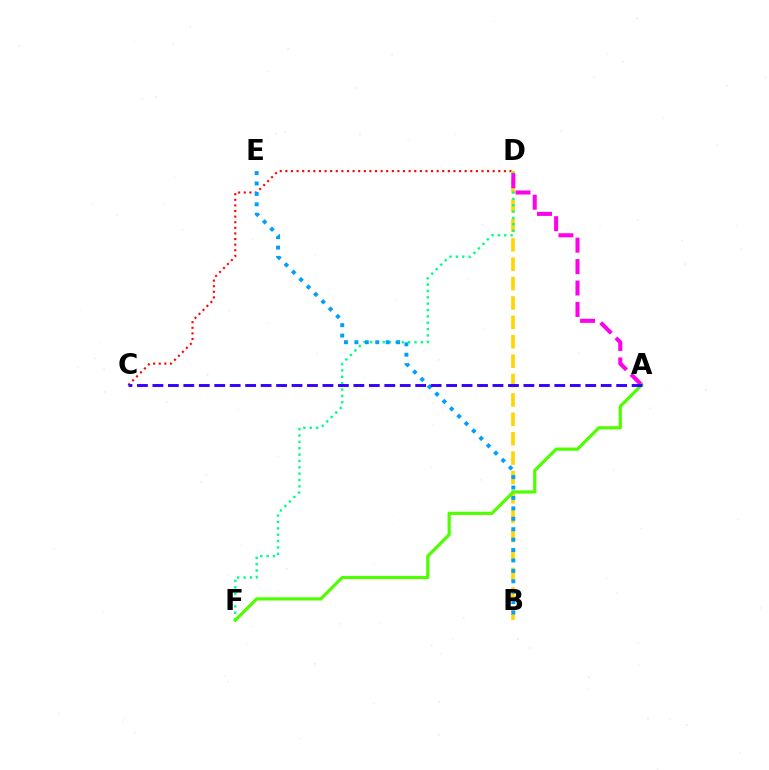{('C', 'D'): [{'color': '#ff0000', 'line_style': 'dotted', 'thickness': 1.52}], ('B', 'D'): [{'color': '#ffd500', 'line_style': 'dashed', 'thickness': 2.63}], ('D', 'F'): [{'color': '#00ff86', 'line_style': 'dotted', 'thickness': 1.73}], ('A', 'D'): [{'color': '#ff00ed', 'line_style': 'dashed', 'thickness': 2.91}], ('B', 'E'): [{'color': '#009eff', 'line_style': 'dotted', 'thickness': 2.83}], ('A', 'F'): [{'color': '#4fff00', 'line_style': 'solid', 'thickness': 2.3}], ('A', 'C'): [{'color': '#3700ff', 'line_style': 'dashed', 'thickness': 2.1}]}